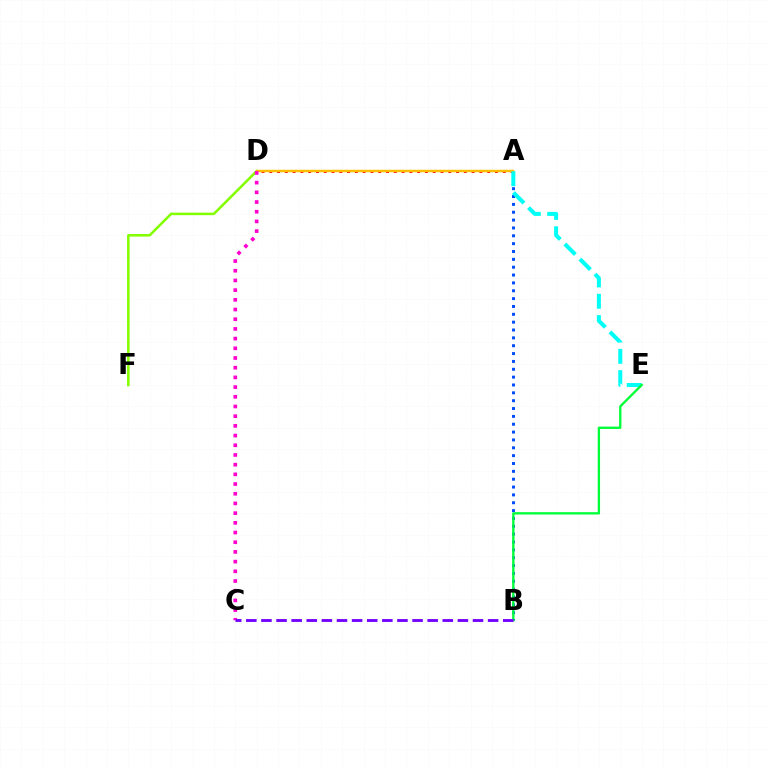{('A', 'D'): [{'color': '#ff0000', 'line_style': 'dotted', 'thickness': 2.11}, {'color': '#ffbd00', 'line_style': 'solid', 'thickness': 1.76}], ('A', 'B'): [{'color': '#004bff', 'line_style': 'dotted', 'thickness': 2.13}], ('D', 'F'): [{'color': '#84ff00', 'line_style': 'solid', 'thickness': 1.84}], ('A', 'E'): [{'color': '#00fff6', 'line_style': 'dashed', 'thickness': 2.89}], ('B', 'E'): [{'color': '#00ff39', 'line_style': 'solid', 'thickness': 1.68}], ('C', 'D'): [{'color': '#ff00cf', 'line_style': 'dotted', 'thickness': 2.63}], ('B', 'C'): [{'color': '#7200ff', 'line_style': 'dashed', 'thickness': 2.05}]}